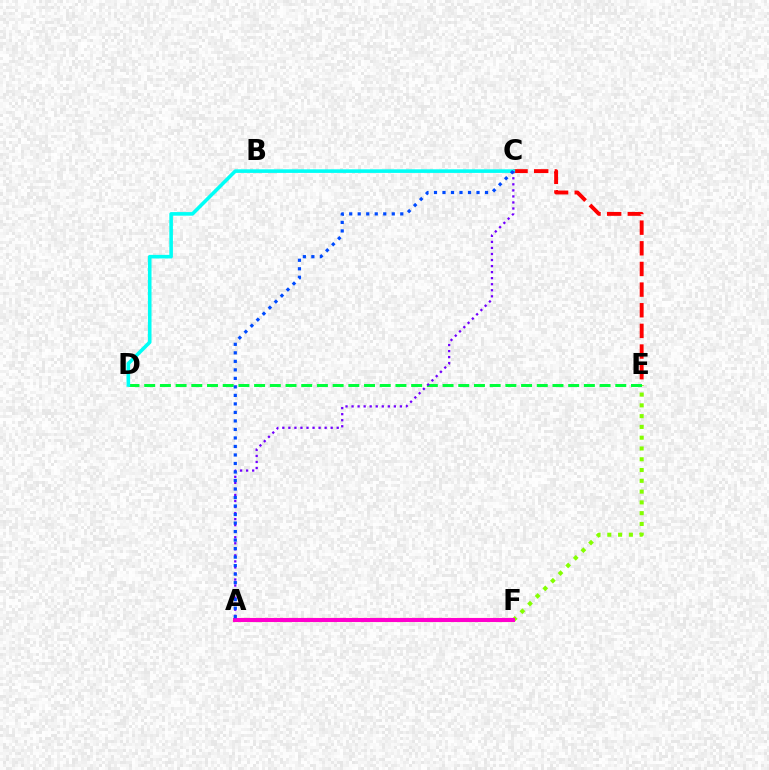{('E', 'F'): [{'color': '#84ff00', 'line_style': 'dotted', 'thickness': 2.93}], ('D', 'E'): [{'color': '#00ff39', 'line_style': 'dashed', 'thickness': 2.13}], ('C', 'E'): [{'color': '#ff0000', 'line_style': 'dashed', 'thickness': 2.8}], ('C', 'D'): [{'color': '#00fff6', 'line_style': 'solid', 'thickness': 2.58}], ('A', 'C'): [{'color': '#7200ff', 'line_style': 'dotted', 'thickness': 1.64}, {'color': '#004bff', 'line_style': 'dotted', 'thickness': 2.31}], ('A', 'F'): [{'color': '#ffbd00', 'line_style': 'solid', 'thickness': 2.95}, {'color': '#ff00cf', 'line_style': 'solid', 'thickness': 2.92}]}